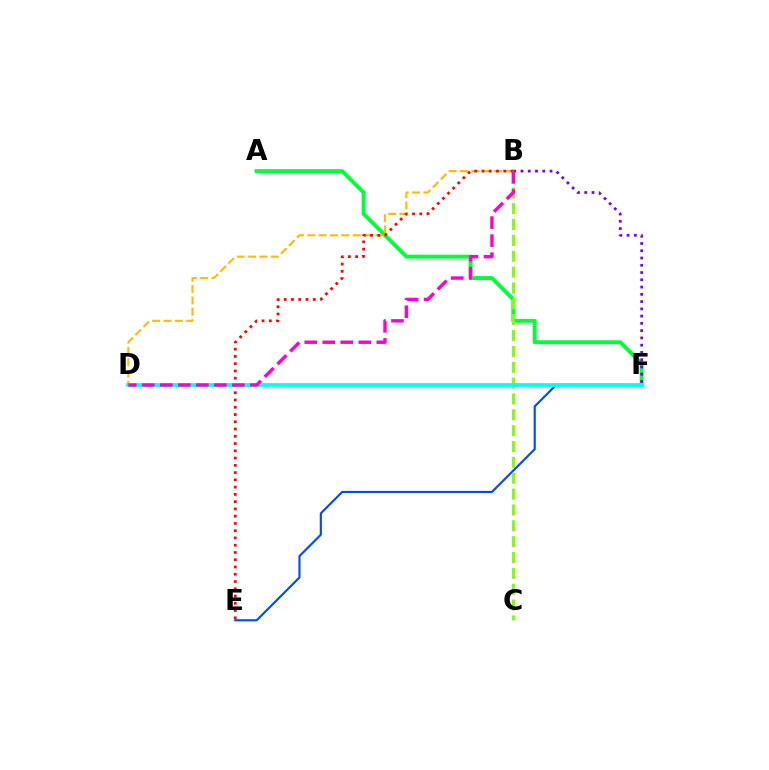{('A', 'F'): [{'color': '#00ff39', 'line_style': 'solid', 'thickness': 2.8}], ('B', 'F'): [{'color': '#7200ff', 'line_style': 'dotted', 'thickness': 1.97}], ('E', 'F'): [{'color': '#004bff', 'line_style': 'solid', 'thickness': 1.54}], ('B', 'D'): [{'color': '#ffbd00', 'line_style': 'dashed', 'thickness': 1.54}, {'color': '#ff00cf', 'line_style': 'dashed', 'thickness': 2.45}], ('B', 'E'): [{'color': '#ff0000', 'line_style': 'dotted', 'thickness': 1.97}], ('B', 'C'): [{'color': '#84ff00', 'line_style': 'dashed', 'thickness': 2.15}], ('D', 'F'): [{'color': '#00fff6', 'line_style': 'solid', 'thickness': 2.68}]}